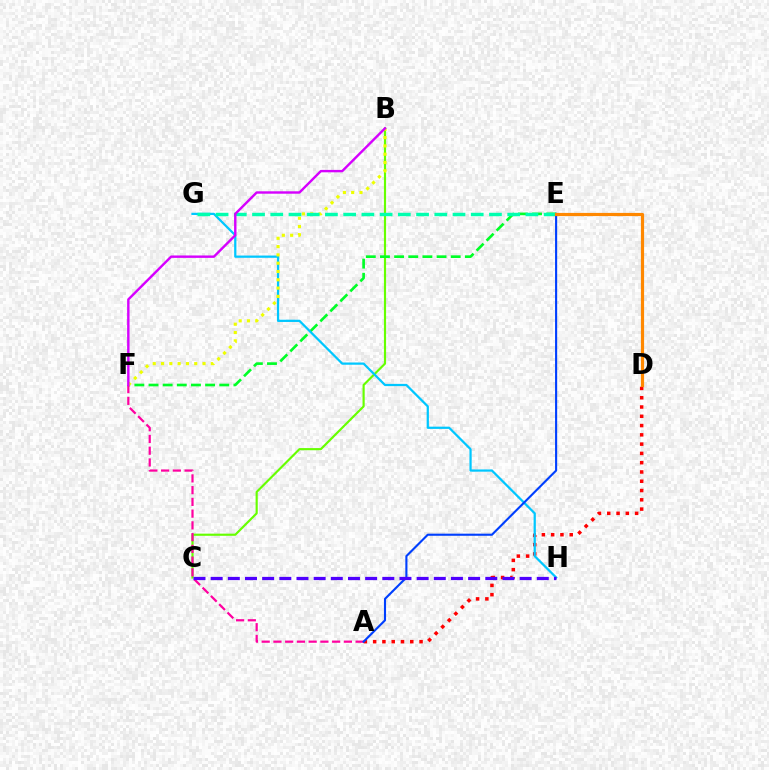{('B', 'C'): [{'color': '#66ff00', 'line_style': 'solid', 'thickness': 1.55}], ('A', 'D'): [{'color': '#ff0000', 'line_style': 'dotted', 'thickness': 2.52}], ('E', 'F'): [{'color': '#00ff27', 'line_style': 'dashed', 'thickness': 1.92}], ('G', 'H'): [{'color': '#00c7ff', 'line_style': 'solid', 'thickness': 1.62}], ('A', 'F'): [{'color': '#ff00a0', 'line_style': 'dashed', 'thickness': 1.6}], ('B', 'F'): [{'color': '#eeff00', 'line_style': 'dotted', 'thickness': 2.25}, {'color': '#d600ff', 'line_style': 'solid', 'thickness': 1.73}], ('E', 'G'): [{'color': '#00ffaf', 'line_style': 'dashed', 'thickness': 2.48}], ('A', 'E'): [{'color': '#003fff', 'line_style': 'solid', 'thickness': 1.52}], ('C', 'H'): [{'color': '#4f00ff', 'line_style': 'dashed', 'thickness': 2.33}], ('D', 'E'): [{'color': '#ff8800', 'line_style': 'solid', 'thickness': 2.29}]}